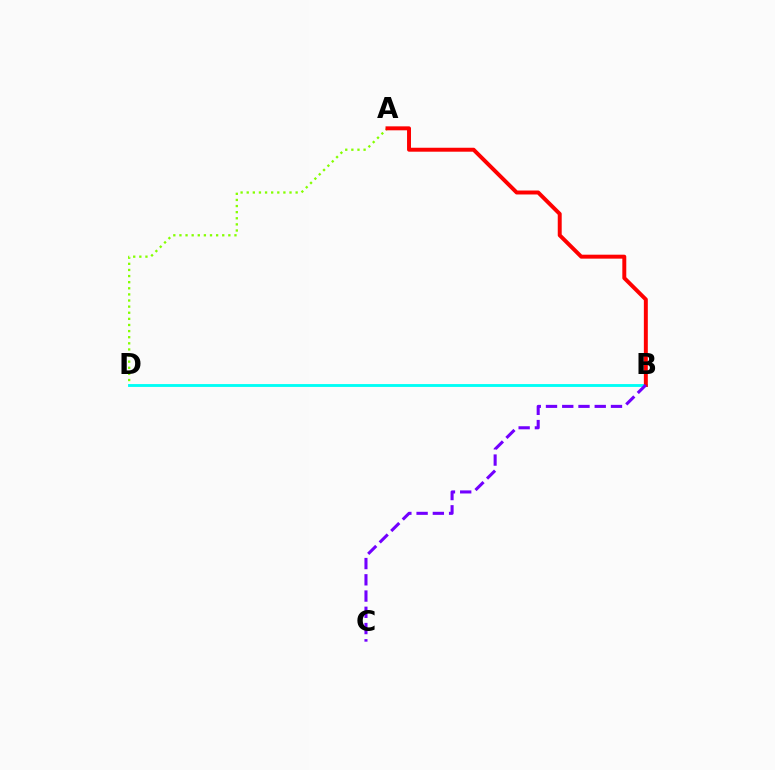{('A', 'D'): [{'color': '#84ff00', 'line_style': 'dotted', 'thickness': 1.66}], ('B', 'D'): [{'color': '#00fff6', 'line_style': 'solid', 'thickness': 2.06}], ('A', 'B'): [{'color': '#ff0000', 'line_style': 'solid', 'thickness': 2.85}], ('B', 'C'): [{'color': '#7200ff', 'line_style': 'dashed', 'thickness': 2.21}]}